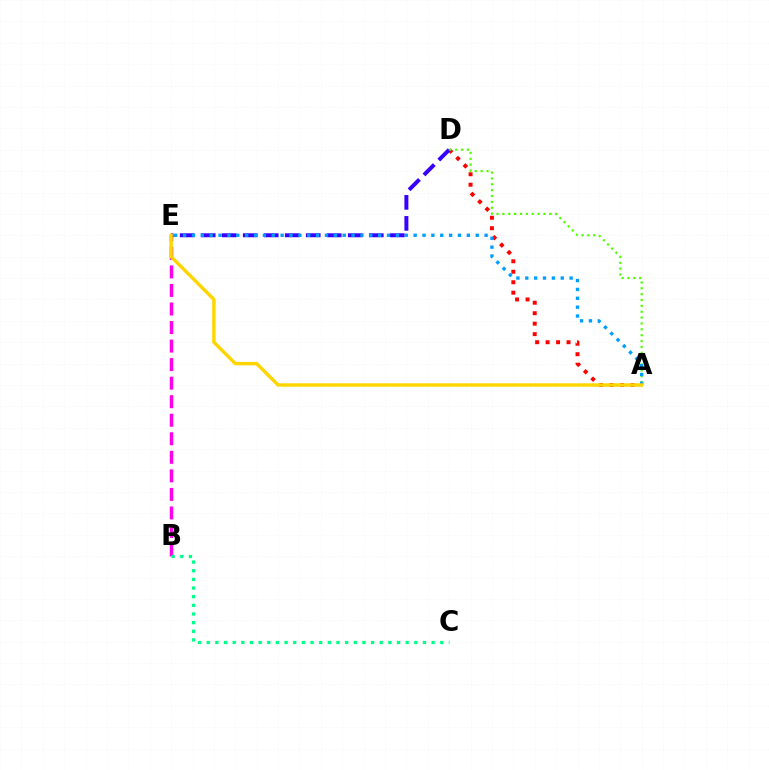{('B', 'E'): [{'color': '#ff00ed', 'line_style': 'dashed', 'thickness': 2.52}], ('A', 'D'): [{'color': '#ff0000', 'line_style': 'dotted', 'thickness': 2.85}, {'color': '#4fff00', 'line_style': 'dotted', 'thickness': 1.59}], ('D', 'E'): [{'color': '#3700ff', 'line_style': 'dashed', 'thickness': 2.85}], ('B', 'C'): [{'color': '#00ff86', 'line_style': 'dotted', 'thickness': 2.35}], ('A', 'E'): [{'color': '#009eff', 'line_style': 'dotted', 'thickness': 2.41}, {'color': '#ffd500', 'line_style': 'solid', 'thickness': 2.46}]}